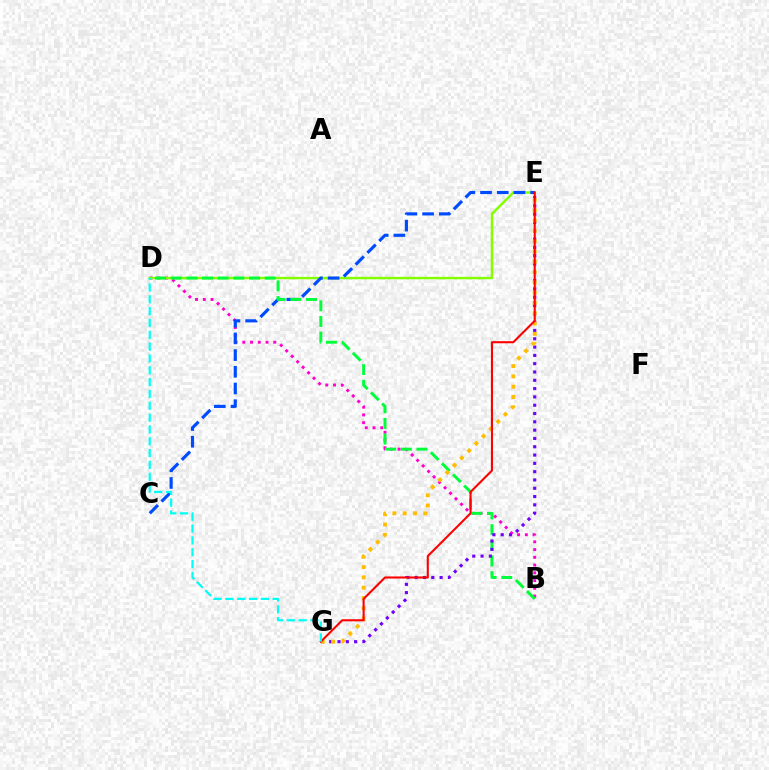{('B', 'D'): [{'color': '#ff00cf', 'line_style': 'dotted', 'thickness': 2.1}, {'color': '#00ff39', 'line_style': 'dashed', 'thickness': 2.13}], ('D', 'E'): [{'color': '#84ff00', 'line_style': 'solid', 'thickness': 1.75}], ('C', 'E'): [{'color': '#004bff', 'line_style': 'dashed', 'thickness': 2.27}], ('E', 'G'): [{'color': '#7200ff', 'line_style': 'dotted', 'thickness': 2.26}, {'color': '#ffbd00', 'line_style': 'dotted', 'thickness': 2.8}, {'color': '#ff0000', 'line_style': 'solid', 'thickness': 1.51}], ('D', 'G'): [{'color': '#00fff6', 'line_style': 'dashed', 'thickness': 1.61}]}